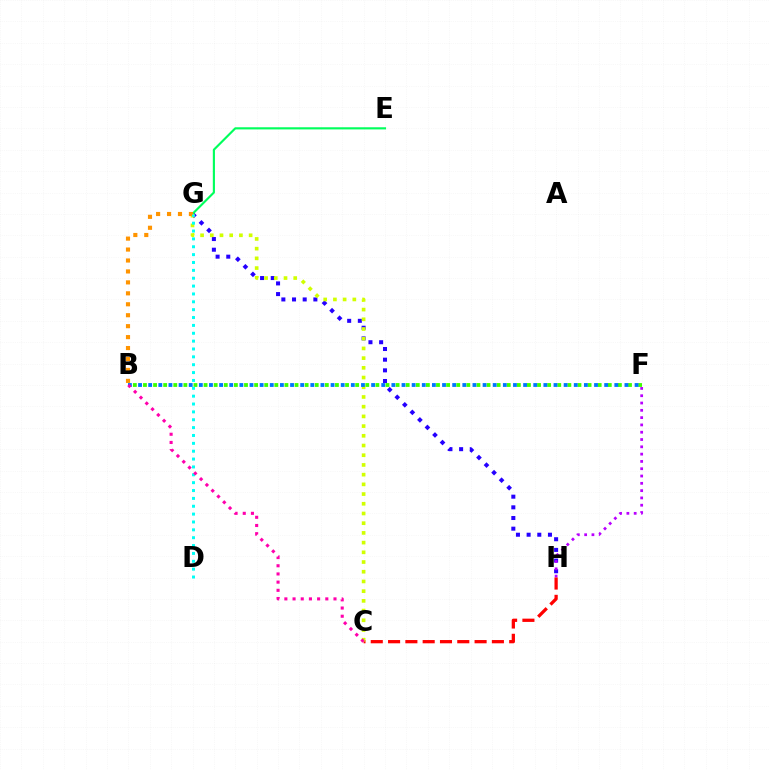{('B', 'F'): [{'color': '#3dff00', 'line_style': 'dotted', 'thickness': 2.75}, {'color': '#0074ff', 'line_style': 'dotted', 'thickness': 2.75}], ('G', 'H'): [{'color': '#2500ff', 'line_style': 'dotted', 'thickness': 2.9}], ('F', 'H'): [{'color': '#b900ff', 'line_style': 'dotted', 'thickness': 1.98}], ('E', 'G'): [{'color': '#00ff5c', 'line_style': 'solid', 'thickness': 1.54}], ('C', 'H'): [{'color': '#ff0000', 'line_style': 'dashed', 'thickness': 2.35}], ('C', 'G'): [{'color': '#d1ff00', 'line_style': 'dotted', 'thickness': 2.64}], ('B', 'G'): [{'color': '#ff9400', 'line_style': 'dotted', 'thickness': 2.97}], ('D', 'G'): [{'color': '#00fff6', 'line_style': 'dotted', 'thickness': 2.14}], ('B', 'C'): [{'color': '#ff00ac', 'line_style': 'dotted', 'thickness': 2.22}]}